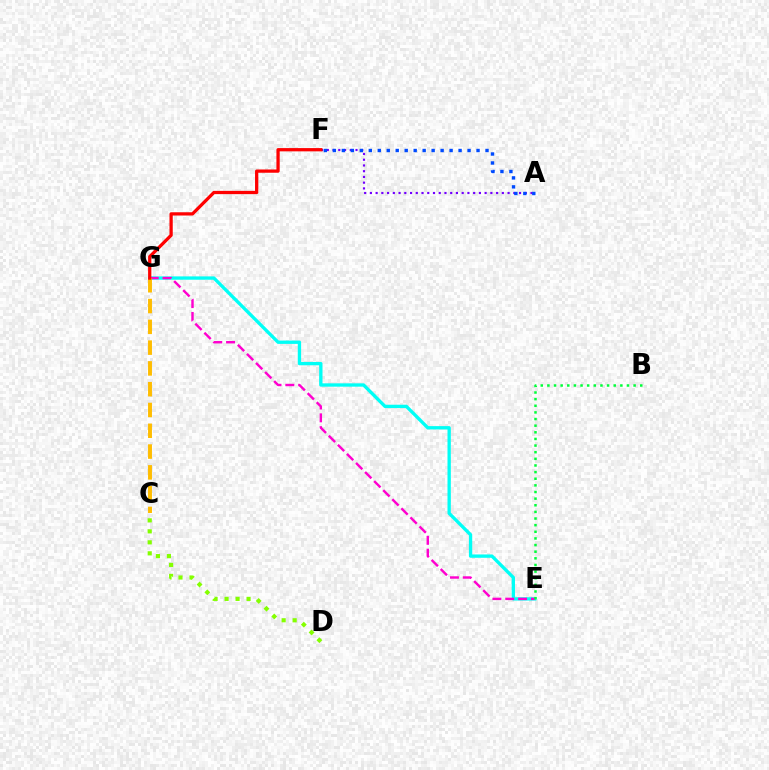{('E', 'G'): [{'color': '#00fff6', 'line_style': 'solid', 'thickness': 2.4}, {'color': '#ff00cf', 'line_style': 'dashed', 'thickness': 1.74}], ('A', 'F'): [{'color': '#7200ff', 'line_style': 'dotted', 'thickness': 1.56}, {'color': '#004bff', 'line_style': 'dotted', 'thickness': 2.44}], ('C', 'D'): [{'color': '#84ff00', 'line_style': 'dotted', 'thickness': 2.99}], ('B', 'E'): [{'color': '#00ff39', 'line_style': 'dotted', 'thickness': 1.8}], ('C', 'G'): [{'color': '#ffbd00', 'line_style': 'dashed', 'thickness': 2.82}], ('F', 'G'): [{'color': '#ff0000', 'line_style': 'solid', 'thickness': 2.35}]}